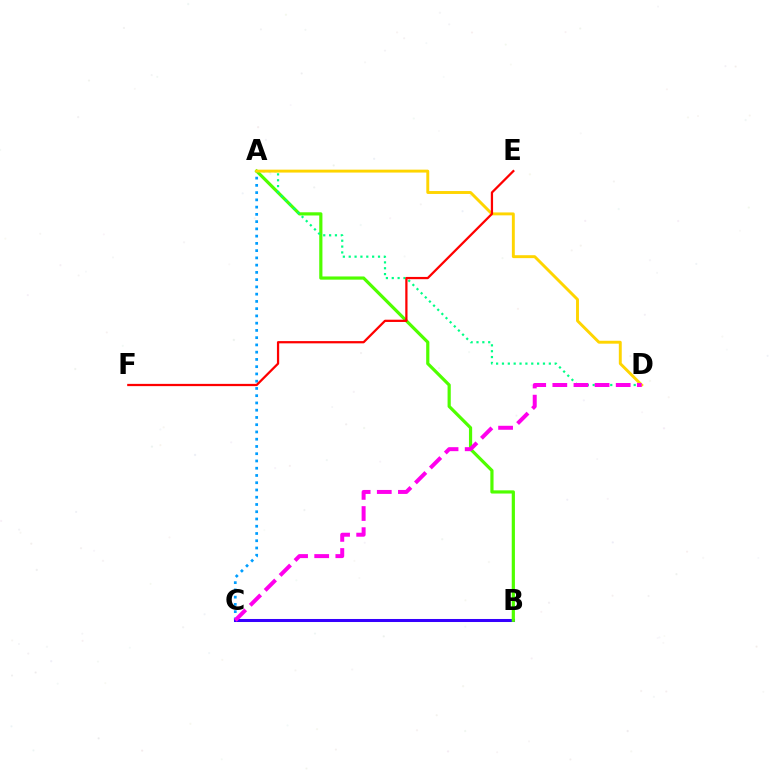{('A', 'C'): [{'color': '#009eff', 'line_style': 'dotted', 'thickness': 1.97}], ('B', 'C'): [{'color': '#3700ff', 'line_style': 'solid', 'thickness': 2.18}], ('A', 'B'): [{'color': '#4fff00', 'line_style': 'solid', 'thickness': 2.3}], ('A', 'D'): [{'color': '#00ff86', 'line_style': 'dotted', 'thickness': 1.59}, {'color': '#ffd500', 'line_style': 'solid', 'thickness': 2.1}], ('C', 'D'): [{'color': '#ff00ed', 'line_style': 'dashed', 'thickness': 2.87}], ('E', 'F'): [{'color': '#ff0000', 'line_style': 'solid', 'thickness': 1.62}]}